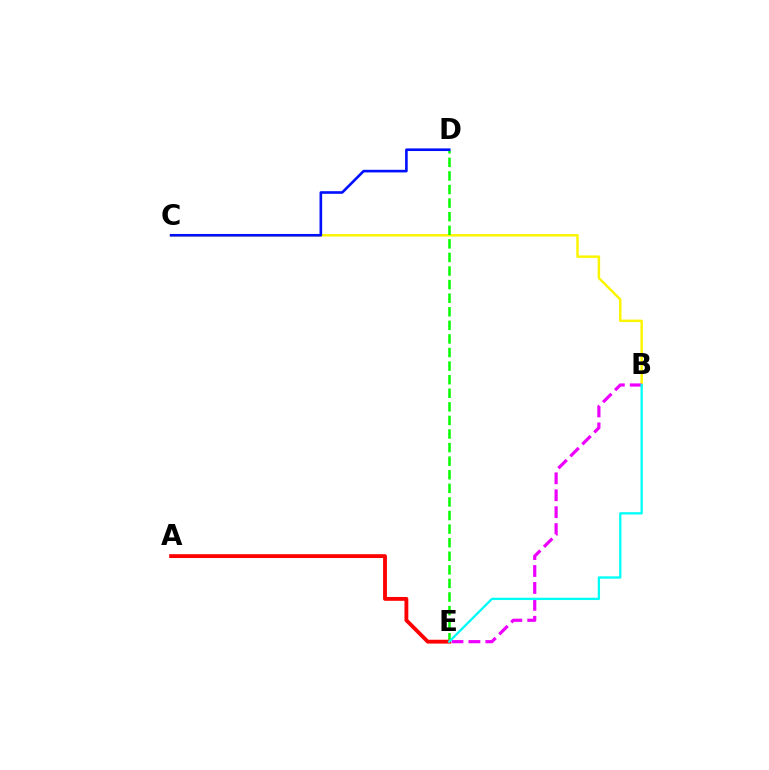{('B', 'C'): [{'color': '#fcf500', 'line_style': 'solid', 'thickness': 1.78}], ('D', 'E'): [{'color': '#08ff00', 'line_style': 'dashed', 'thickness': 1.85}], ('A', 'E'): [{'color': '#ff0000', 'line_style': 'solid', 'thickness': 2.76}], ('B', 'E'): [{'color': '#ee00ff', 'line_style': 'dashed', 'thickness': 2.3}, {'color': '#00fff6', 'line_style': 'solid', 'thickness': 1.67}], ('C', 'D'): [{'color': '#0010ff', 'line_style': 'solid', 'thickness': 1.89}]}